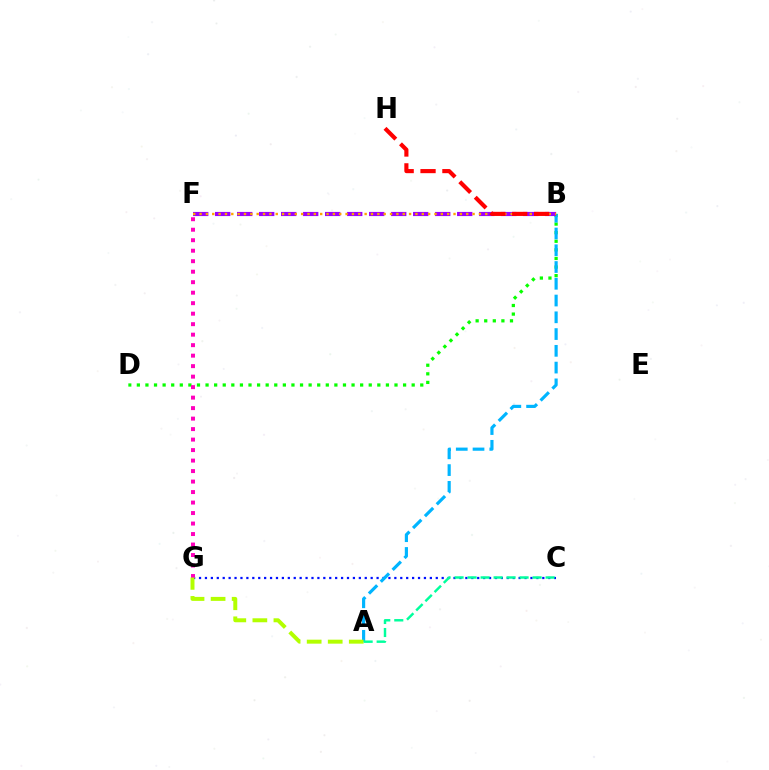{('B', 'D'): [{'color': '#08ff00', 'line_style': 'dotted', 'thickness': 2.33}], ('C', 'G'): [{'color': '#0010ff', 'line_style': 'dotted', 'thickness': 1.61}], ('A', 'B'): [{'color': '#00b5ff', 'line_style': 'dashed', 'thickness': 2.28}], ('F', 'G'): [{'color': '#ff00bd', 'line_style': 'dotted', 'thickness': 2.85}], ('B', 'F'): [{'color': '#9b00ff', 'line_style': 'dashed', 'thickness': 2.99}, {'color': '#ffa500', 'line_style': 'dotted', 'thickness': 1.73}], ('A', 'G'): [{'color': '#b3ff00', 'line_style': 'dashed', 'thickness': 2.86}], ('A', 'C'): [{'color': '#00ff9d', 'line_style': 'dashed', 'thickness': 1.77}], ('B', 'H'): [{'color': '#ff0000', 'line_style': 'dashed', 'thickness': 2.97}]}